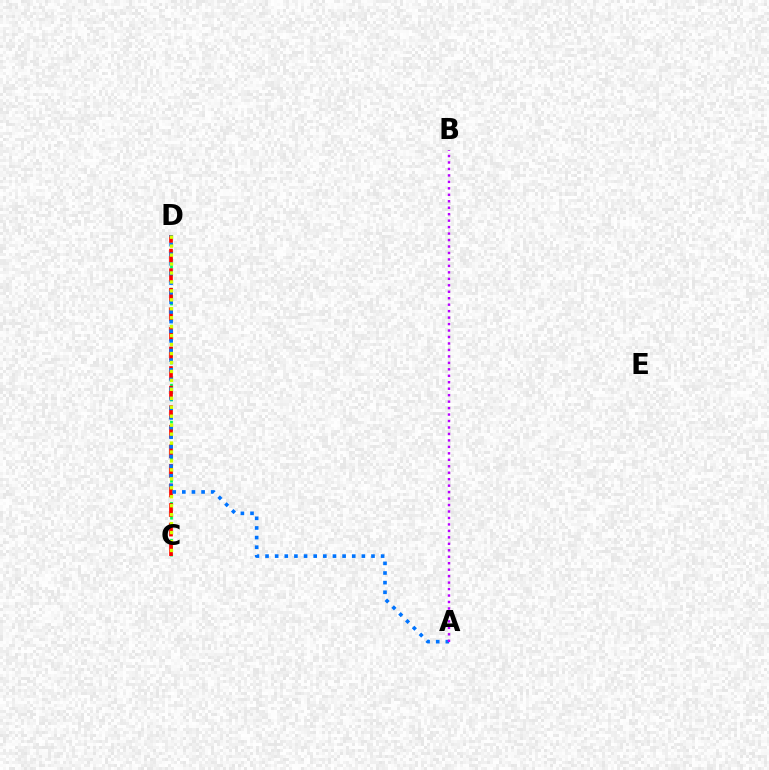{('C', 'D'): [{'color': '#00ff5c', 'line_style': 'dotted', 'thickness': 2.01}, {'color': '#ff0000', 'line_style': 'dashed', 'thickness': 2.66}, {'color': '#d1ff00', 'line_style': 'dotted', 'thickness': 2.43}], ('A', 'D'): [{'color': '#0074ff', 'line_style': 'dotted', 'thickness': 2.62}], ('A', 'B'): [{'color': '#b900ff', 'line_style': 'dotted', 'thickness': 1.76}]}